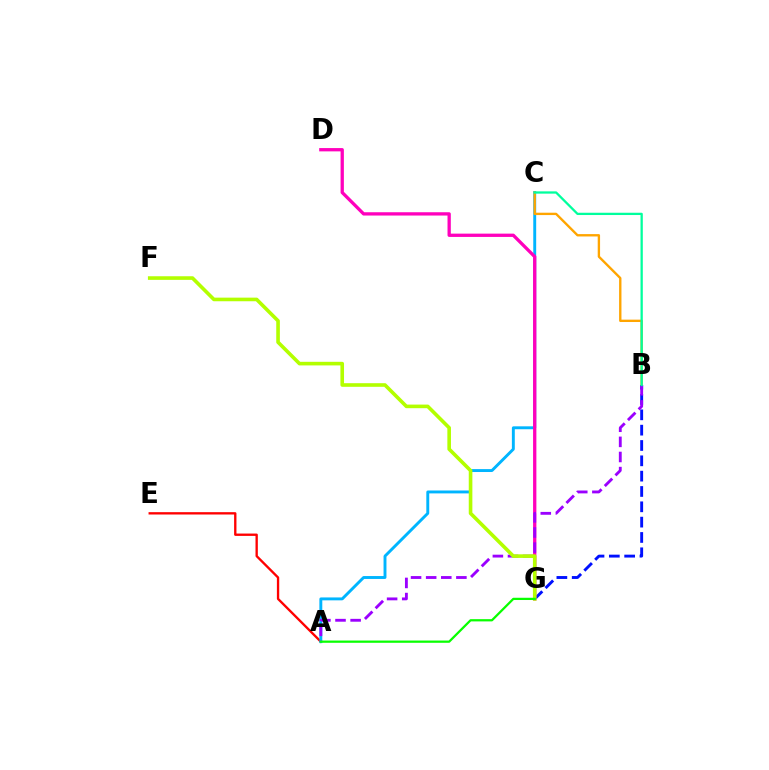{('A', 'E'): [{'color': '#ff0000', 'line_style': 'solid', 'thickness': 1.69}], ('A', 'C'): [{'color': '#00b5ff', 'line_style': 'solid', 'thickness': 2.1}], ('B', 'C'): [{'color': '#ffa500', 'line_style': 'solid', 'thickness': 1.7}, {'color': '#00ff9d', 'line_style': 'solid', 'thickness': 1.64}], ('B', 'G'): [{'color': '#0010ff', 'line_style': 'dashed', 'thickness': 2.08}], ('D', 'G'): [{'color': '#ff00bd', 'line_style': 'solid', 'thickness': 2.38}], ('A', 'B'): [{'color': '#9b00ff', 'line_style': 'dashed', 'thickness': 2.05}], ('F', 'G'): [{'color': '#b3ff00', 'line_style': 'solid', 'thickness': 2.6}], ('A', 'G'): [{'color': '#08ff00', 'line_style': 'solid', 'thickness': 1.62}]}